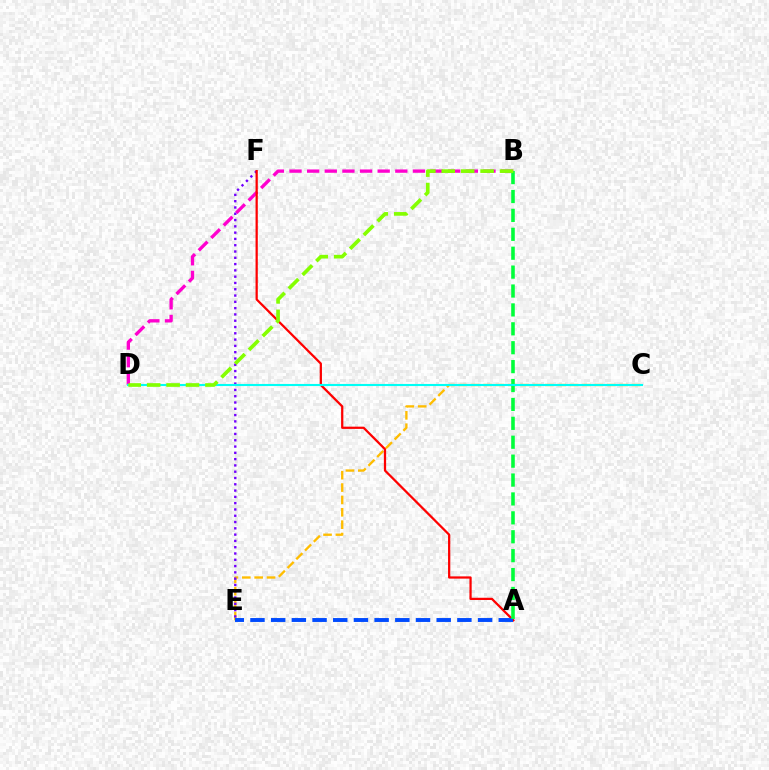{('C', 'E'): [{'color': '#ffbd00', 'line_style': 'dashed', 'thickness': 1.68}], ('B', 'D'): [{'color': '#ff00cf', 'line_style': 'dashed', 'thickness': 2.4}, {'color': '#84ff00', 'line_style': 'dashed', 'thickness': 2.64}], ('E', 'F'): [{'color': '#7200ff', 'line_style': 'dotted', 'thickness': 1.71}], ('A', 'F'): [{'color': '#ff0000', 'line_style': 'solid', 'thickness': 1.62}], ('A', 'E'): [{'color': '#004bff', 'line_style': 'dashed', 'thickness': 2.81}], ('A', 'B'): [{'color': '#00ff39', 'line_style': 'dashed', 'thickness': 2.57}], ('C', 'D'): [{'color': '#00fff6', 'line_style': 'solid', 'thickness': 1.51}]}